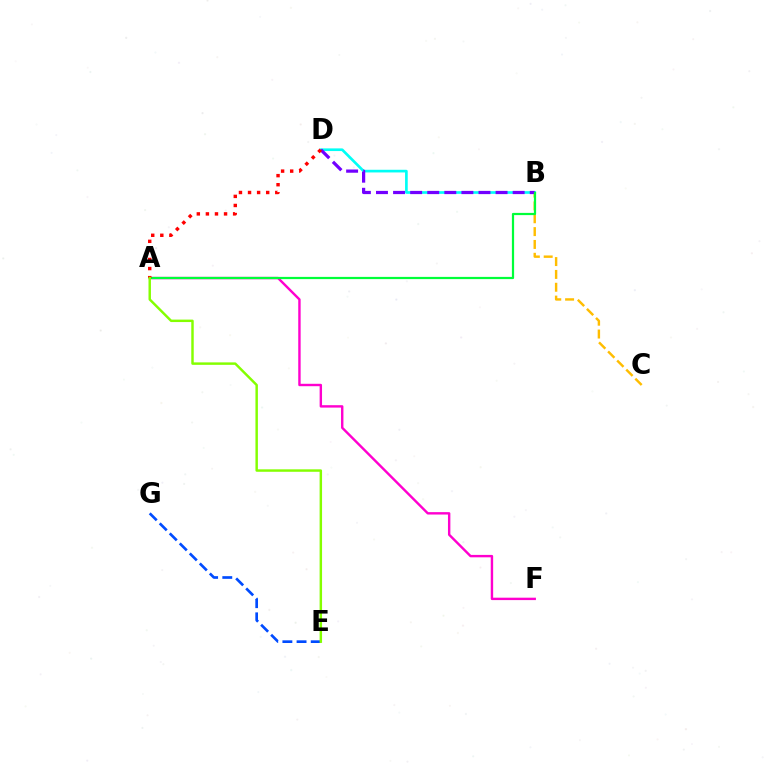{('B', 'D'): [{'color': '#00fff6', 'line_style': 'solid', 'thickness': 1.92}, {'color': '#7200ff', 'line_style': 'dashed', 'thickness': 2.32}], ('B', 'C'): [{'color': '#ffbd00', 'line_style': 'dashed', 'thickness': 1.74}], ('A', 'F'): [{'color': '#ff00cf', 'line_style': 'solid', 'thickness': 1.73}], ('E', 'G'): [{'color': '#004bff', 'line_style': 'dashed', 'thickness': 1.93}], ('A', 'B'): [{'color': '#00ff39', 'line_style': 'solid', 'thickness': 1.6}], ('A', 'D'): [{'color': '#ff0000', 'line_style': 'dotted', 'thickness': 2.47}], ('A', 'E'): [{'color': '#84ff00', 'line_style': 'solid', 'thickness': 1.77}]}